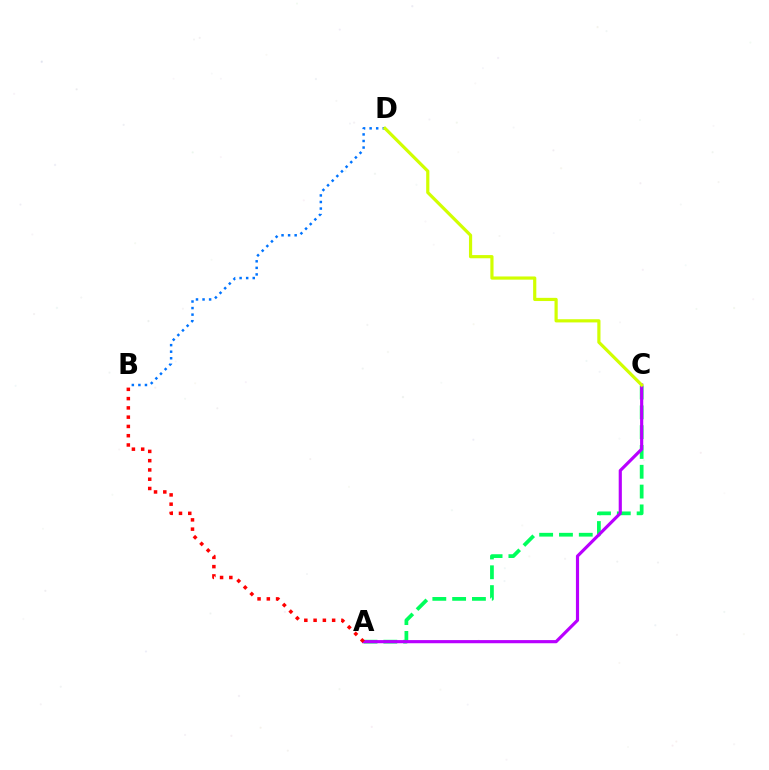{('A', 'C'): [{'color': '#00ff5c', 'line_style': 'dashed', 'thickness': 2.69}, {'color': '#b900ff', 'line_style': 'solid', 'thickness': 2.27}], ('B', 'D'): [{'color': '#0074ff', 'line_style': 'dotted', 'thickness': 1.78}], ('A', 'B'): [{'color': '#ff0000', 'line_style': 'dotted', 'thickness': 2.52}], ('C', 'D'): [{'color': '#d1ff00', 'line_style': 'solid', 'thickness': 2.3}]}